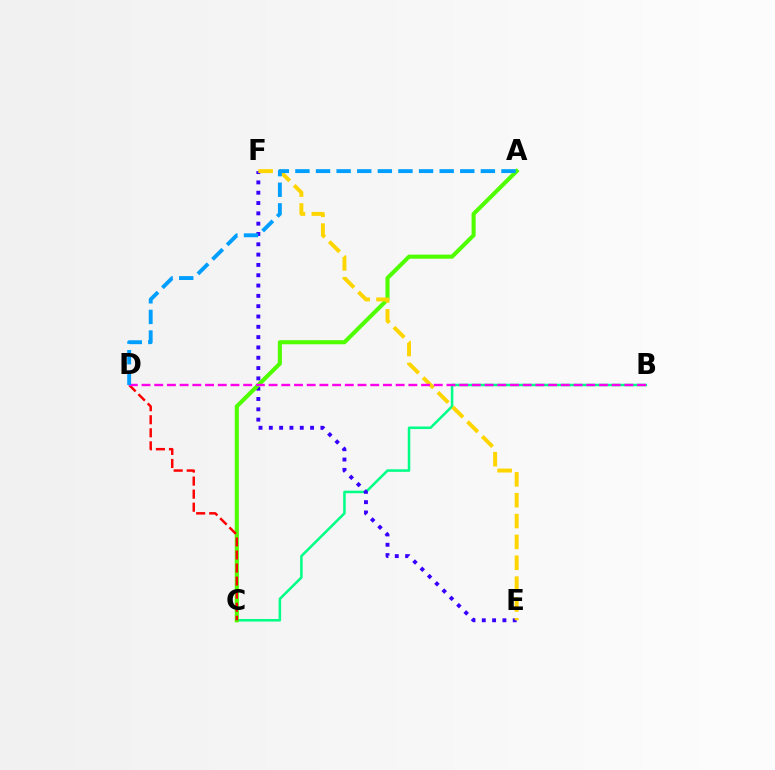{('B', 'C'): [{'color': '#00ff86', 'line_style': 'solid', 'thickness': 1.83}], ('E', 'F'): [{'color': '#3700ff', 'line_style': 'dotted', 'thickness': 2.8}, {'color': '#ffd500', 'line_style': 'dashed', 'thickness': 2.83}], ('A', 'C'): [{'color': '#4fff00', 'line_style': 'solid', 'thickness': 2.94}], ('C', 'D'): [{'color': '#ff0000', 'line_style': 'dashed', 'thickness': 1.77}], ('B', 'D'): [{'color': '#ff00ed', 'line_style': 'dashed', 'thickness': 1.73}], ('A', 'D'): [{'color': '#009eff', 'line_style': 'dashed', 'thickness': 2.8}]}